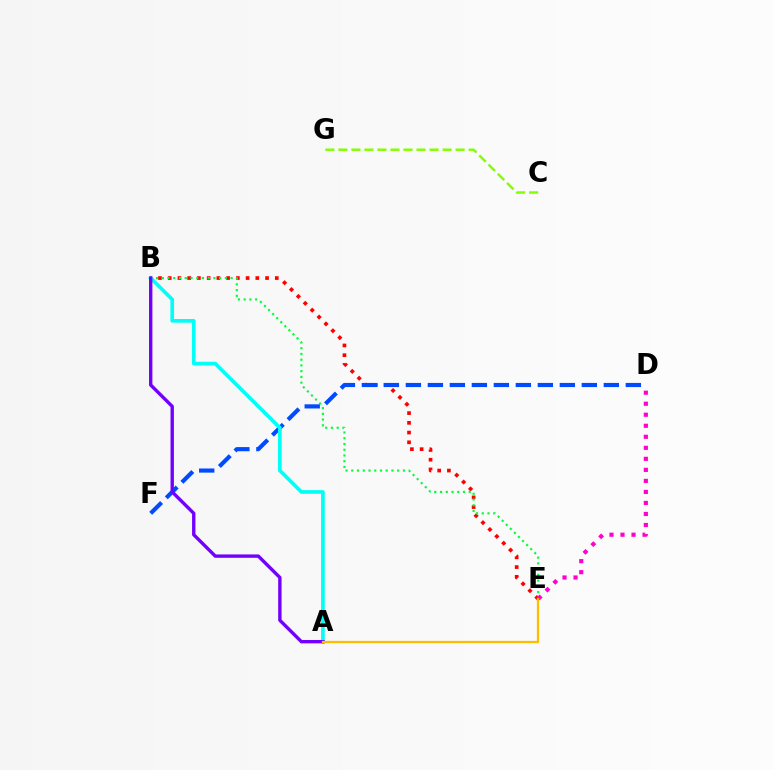{('B', 'E'): [{'color': '#ff0000', 'line_style': 'dotted', 'thickness': 2.64}, {'color': '#00ff39', 'line_style': 'dotted', 'thickness': 1.56}], ('D', 'F'): [{'color': '#004bff', 'line_style': 'dashed', 'thickness': 2.99}], ('D', 'E'): [{'color': '#ff00cf', 'line_style': 'dotted', 'thickness': 2.99}], ('C', 'G'): [{'color': '#84ff00', 'line_style': 'dashed', 'thickness': 1.77}], ('A', 'B'): [{'color': '#00fff6', 'line_style': 'solid', 'thickness': 2.64}, {'color': '#7200ff', 'line_style': 'solid', 'thickness': 2.43}], ('A', 'E'): [{'color': '#ffbd00', 'line_style': 'solid', 'thickness': 1.64}]}